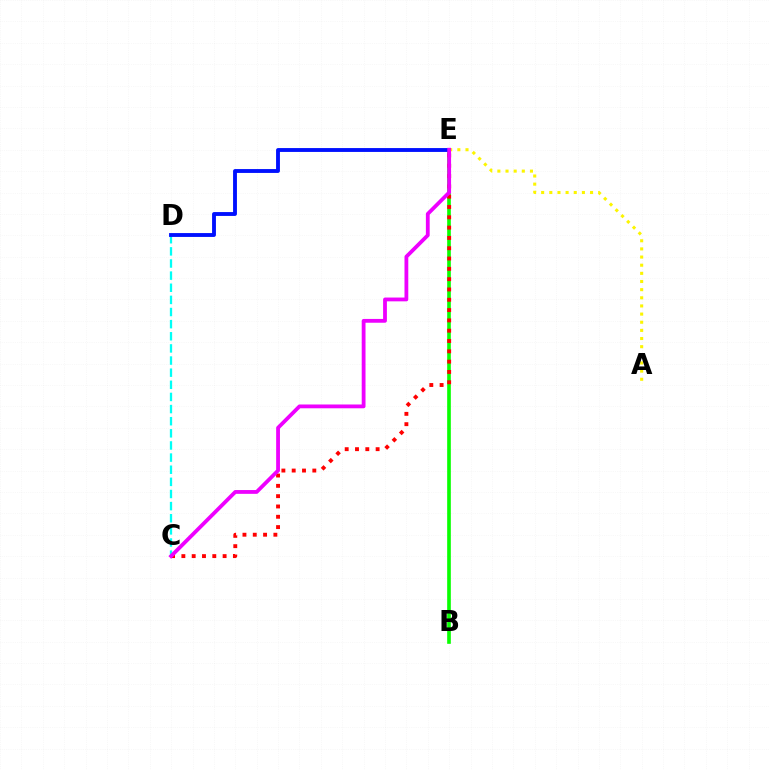{('B', 'E'): [{'color': '#08ff00', 'line_style': 'solid', 'thickness': 2.63}], ('C', 'E'): [{'color': '#ff0000', 'line_style': 'dotted', 'thickness': 2.8}, {'color': '#ee00ff', 'line_style': 'solid', 'thickness': 2.74}], ('C', 'D'): [{'color': '#00fff6', 'line_style': 'dashed', 'thickness': 1.65}], ('D', 'E'): [{'color': '#0010ff', 'line_style': 'solid', 'thickness': 2.78}], ('A', 'E'): [{'color': '#fcf500', 'line_style': 'dotted', 'thickness': 2.21}]}